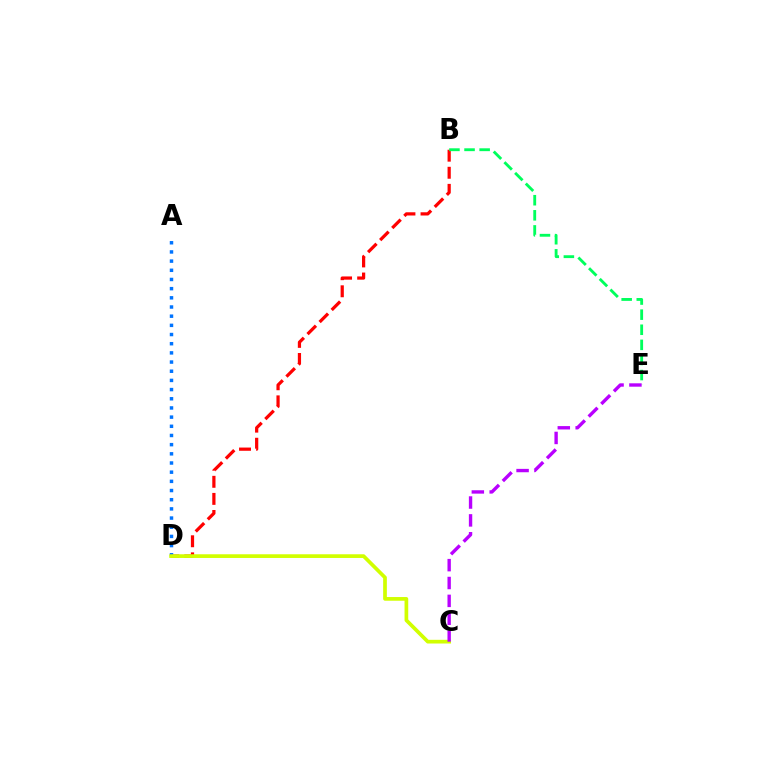{('B', 'D'): [{'color': '#ff0000', 'line_style': 'dashed', 'thickness': 2.32}], ('B', 'E'): [{'color': '#00ff5c', 'line_style': 'dashed', 'thickness': 2.05}], ('A', 'D'): [{'color': '#0074ff', 'line_style': 'dotted', 'thickness': 2.49}], ('C', 'D'): [{'color': '#d1ff00', 'line_style': 'solid', 'thickness': 2.66}], ('C', 'E'): [{'color': '#b900ff', 'line_style': 'dashed', 'thickness': 2.43}]}